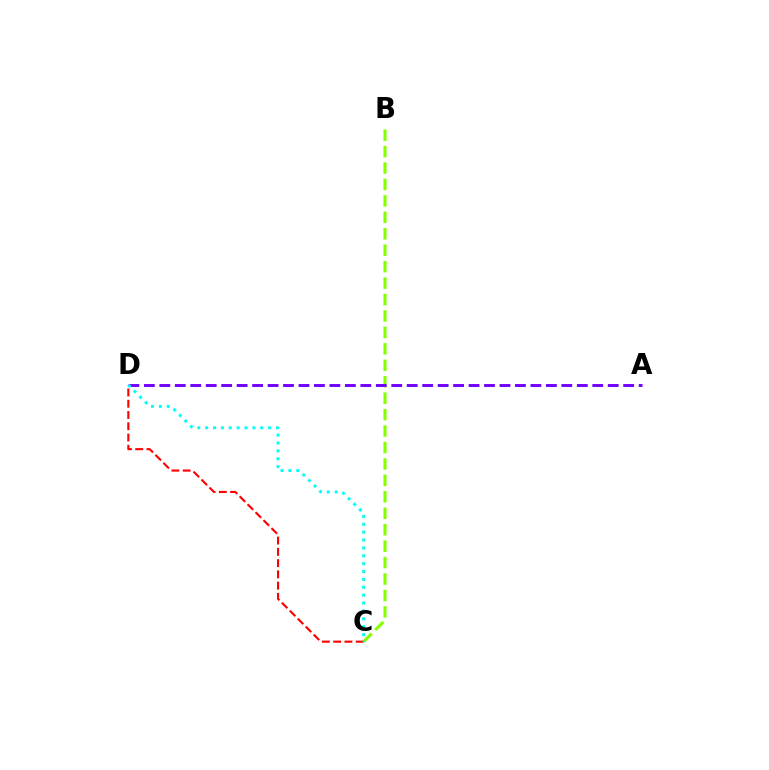{('B', 'C'): [{'color': '#84ff00', 'line_style': 'dashed', 'thickness': 2.23}], ('A', 'D'): [{'color': '#7200ff', 'line_style': 'dashed', 'thickness': 2.1}], ('C', 'D'): [{'color': '#ff0000', 'line_style': 'dashed', 'thickness': 1.53}, {'color': '#00fff6', 'line_style': 'dotted', 'thickness': 2.14}]}